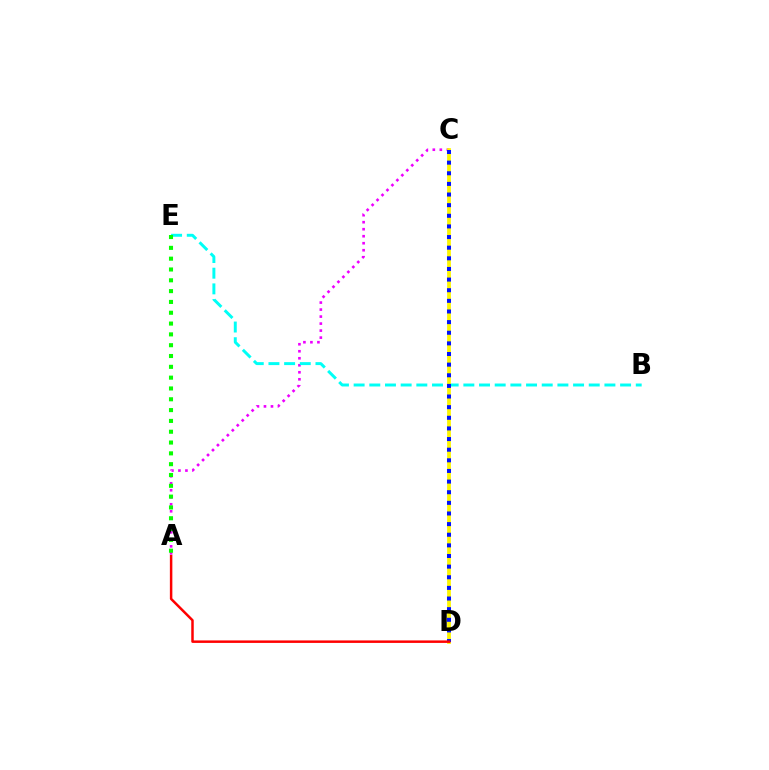{('A', 'C'): [{'color': '#ee00ff', 'line_style': 'dotted', 'thickness': 1.9}], ('B', 'E'): [{'color': '#00fff6', 'line_style': 'dashed', 'thickness': 2.13}], ('C', 'D'): [{'color': '#fcf500', 'line_style': 'solid', 'thickness': 2.71}, {'color': '#0010ff', 'line_style': 'dotted', 'thickness': 2.89}], ('A', 'E'): [{'color': '#08ff00', 'line_style': 'dotted', 'thickness': 2.94}], ('A', 'D'): [{'color': '#ff0000', 'line_style': 'solid', 'thickness': 1.79}]}